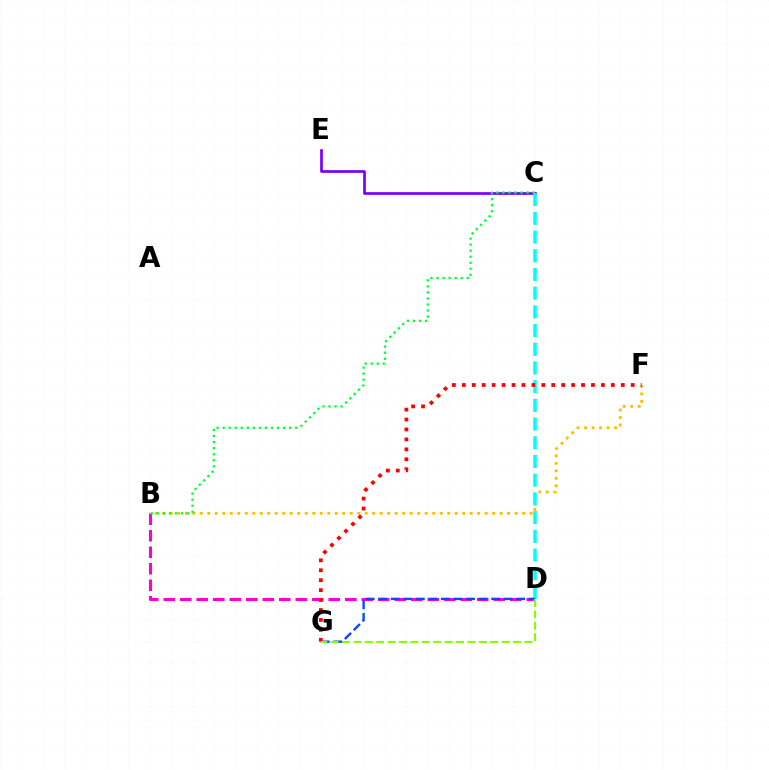{('B', 'F'): [{'color': '#ffbd00', 'line_style': 'dotted', 'thickness': 2.04}], ('C', 'E'): [{'color': '#7200ff', 'line_style': 'solid', 'thickness': 1.92}], ('B', 'D'): [{'color': '#ff00cf', 'line_style': 'dashed', 'thickness': 2.24}], ('C', 'D'): [{'color': '#00fff6', 'line_style': 'dashed', 'thickness': 2.54}], ('D', 'G'): [{'color': '#004bff', 'line_style': 'dashed', 'thickness': 1.7}, {'color': '#84ff00', 'line_style': 'dashed', 'thickness': 1.55}], ('B', 'C'): [{'color': '#00ff39', 'line_style': 'dotted', 'thickness': 1.64}], ('F', 'G'): [{'color': '#ff0000', 'line_style': 'dotted', 'thickness': 2.7}]}